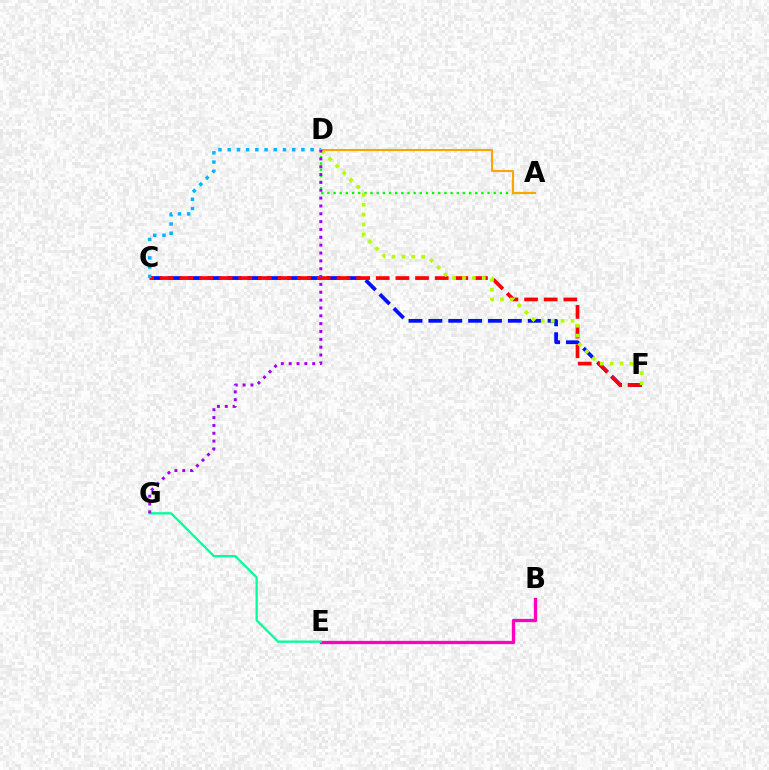{('C', 'F'): [{'color': '#0010ff', 'line_style': 'dashed', 'thickness': 2.7}, {'color': '#ff0000', 'line_style': 'dashed', 'thickness': 2.67}], ('A', 'D'): [{'color': '#08ff00', 'line_style': 'dotted', 'thickness': 1.67}, {'color': '#ffa500', 'line_style': 'solid', 'thickness': 1.53}], ('B', 'E'): [{'color': '#ff00bd', 'line_style': 'solid', 'thickness': 2.38}], ('C', 'D'): [{'color': '#00b5ff', 'line_style': 'dotted', 'thickness': 2.5}], ('E', 'G'): [{'color': '#00ff9d', 'line_style': 'solid', 'thickness': 1.67}], ('D', 'F'): [{'color': '#b3ff00', 'line_style': 'dotted', 'thickness': 2.69}], ('D', 'G'): [{'color': '#9b00ff', 'line_style': 'dotted', 'thickness': 2.13}]}